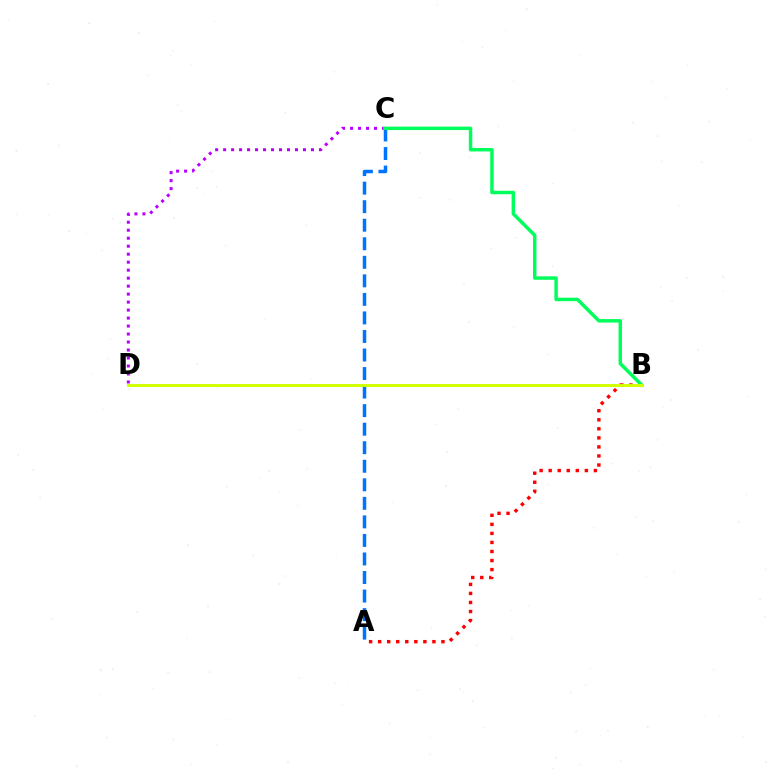{('A', 'B'): [{'color': '#ff0000', 'line_style': 'dotted', 'thickness': 2.46}], ('C', 'D'): [{'color': '#b900ff', 'line_style': 'dotted', 'thickness': 2.17}], ('A', 'C'): [{'color': '#0074ff', 'line_style': 'dashed', 'thickness': 2.52}], ('B', 'C'): [{'color': '#00ff5c', 'line_style': 'solid', 'thickness': 2.49}], ('B', 'D'): [{'color': '#d1ff00', 'line_style': 'solid', 'thickness': 2.1}]}